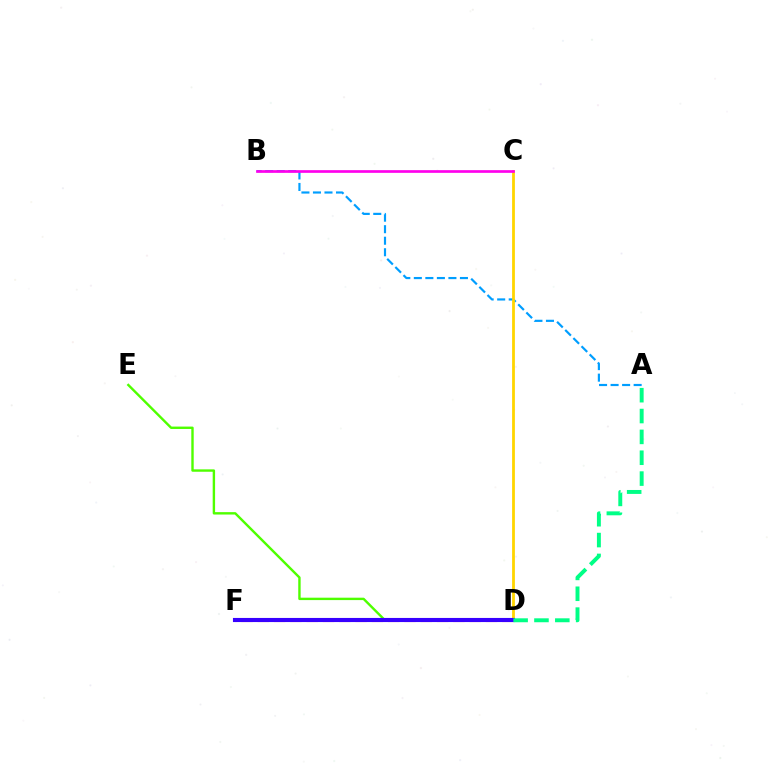{('A', 'B'): [{'color': '#009eff', 'line_style': 'dashed', 'thickness': 1.57}], ('C', 'D'): [{'color': '#ffd500', 'line_style': 'solid', 'thickness': 2.01}], ('D', 'F'): [{'color': '#ff0000', 'line_style': 'dashed', 'thickness': 2.21}, {'color': '#3700ff', 'line_style': 'solid', 'thickness': 2.96}], ('D', 'E'): [{'color': '#4fff00', 'line_style': 'solid', 'thickness': 1.73}], ('B', 'C'): [{'color': '#ff00ed', 'line_style': 'solid', 'thickness': 1.94}], ('A', 'D'): [{'color': '#00ff86', 'line_style': 'dashed', 'thickness': 2.83}]}